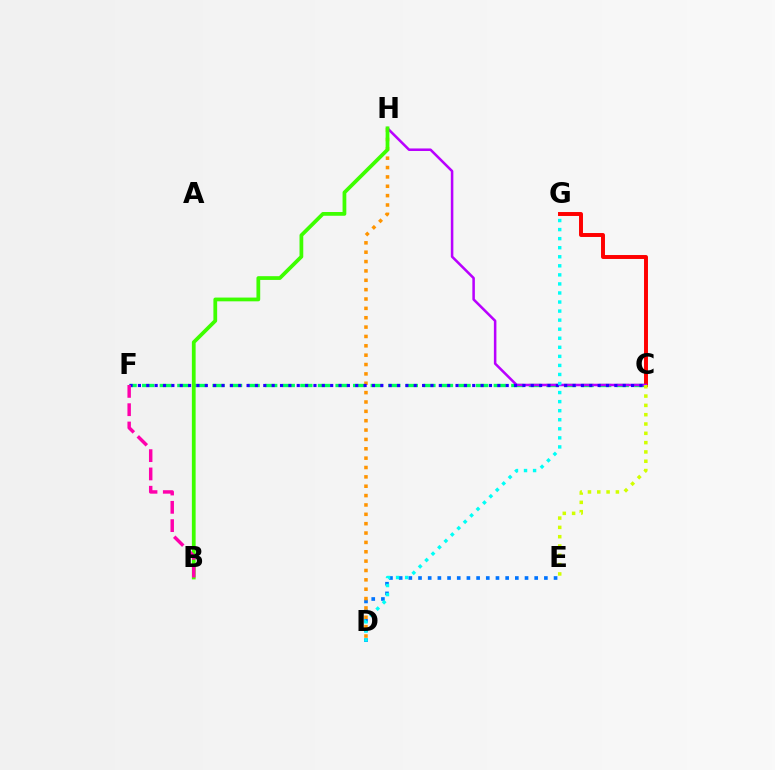{('C', 'F'): [{'color': '#00ff5c', 'line_style': 'dashed', 'thickness': 2.39}, {'color': '#2500ff', 'line_style': 'dotted', 'thickness': 2.27}], ('C', 'G'): [{'color': '#ff0000', 'line_style': 'solid', 'thickness': 2.84}], ('D', 'E'): [{'color': '#0074ff', 'line_style': 'dotted', 'thickness': 2.63}], ('D', 'H'): [{'color': '#ff9400', 'line_style': 'dotted', 'thickness': 2.54}], ('C', 'H'): [{'color': '#b900ff', 'line_style': 'solid', 'thickness': 1.83}], ('D', 'G'): [{'color': '#00fff6', 'line_style': 'dotted', 'thickness': 2.46}], ('B', 'H'): [{'color': '#3dff00', 'line_style': 'solid', 'thickness': 2.71}], ('B', 'F'): [{'color': '#ff00ac', 'line_style': 'dashed', 'thickness': 2.49}], ('C', 'E'): [{'color': '#d1ff00', 'line_style': 'dotted', 'thickness': 2.53}]}